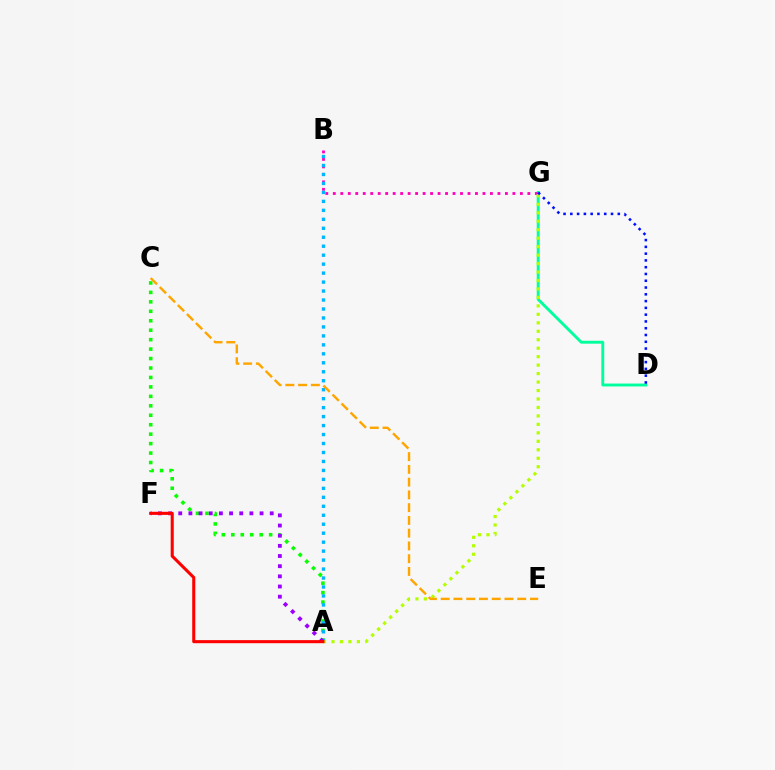{('D', 'G'): [{'color': '#00ff9d', 'line_style': 'solid', 'thickness': 2.09}, {'color': '#0010ff', 'line_style': 'dotted', 'thickness': 1.84}], ('B', 'G'): [{'color': '#ff00bd', 'line_style': 'dotted', 'thickness': 2.03}], ('A', 'C'): [{'color': '#08ff00', 'line_style': 'dotted', 'thickness': 2.57}], ('A', 'B'): [{'color': '#00b5ff', 'line_style': 'dotted', 'thickness': 2.44}], ('A', 'G'): [{'color': '#b3ff00', 'line_style': 'dotted', 'thickness': 2.3}], ('A', 'F'): [{'color': '#9b00ff', 'line_style': 'dotted', 'thickness': 2.76}, {'color': '#ff0000', 'line_style': 'solid', 'thickness': 2.21}], ('C', 'E'): [{'color': '#ffa500', 'line_style': 'dashed', 'thickness': 1.73}]}